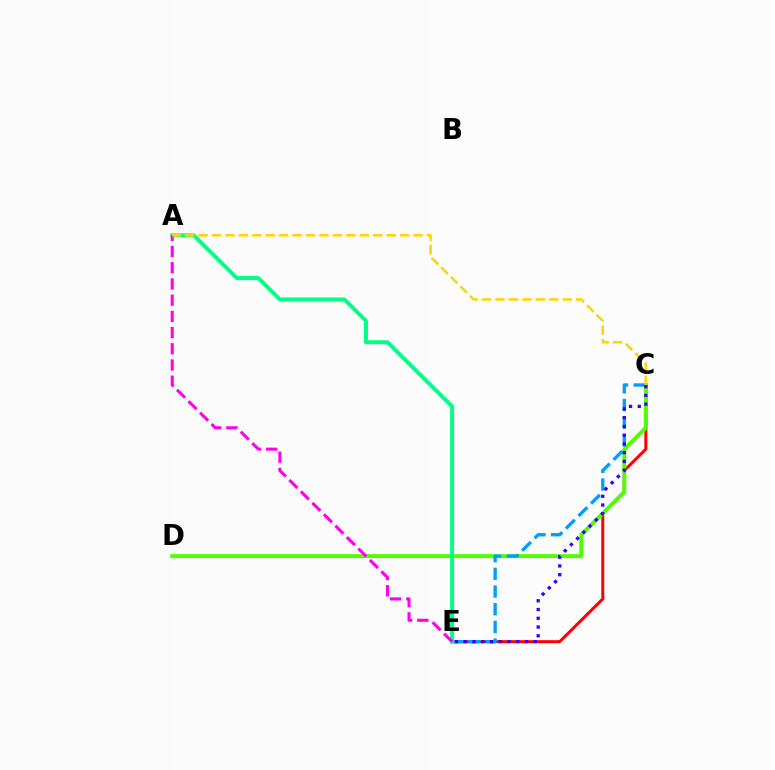{('C', 'E'): [{'color': '#ff0000', 'line_style': 'solid', 'thickness': 2.15}, {'color': '#009eff', 'line_style': 'dashed', 'thickness': 2.4}, {'color': '#3700ff', 'line_style': 'dotted', 'thickness': 2.38}], ('C', 'D'): [{'color': '#4fff00', 'line_style': 'solid', 'thickness': 2.82}], ('A', 'E'): [{'color': '#00ff86', 'line_style': 'solid', 'thickness': 2.84}, {'color': '#ff00ed', 'line_style': 'dashed', 'thickness': 2.2}], ('A', 'C'): [{'color': '#ffd500', 'line_style': 'dashed', 'thickness': 1.83}]}